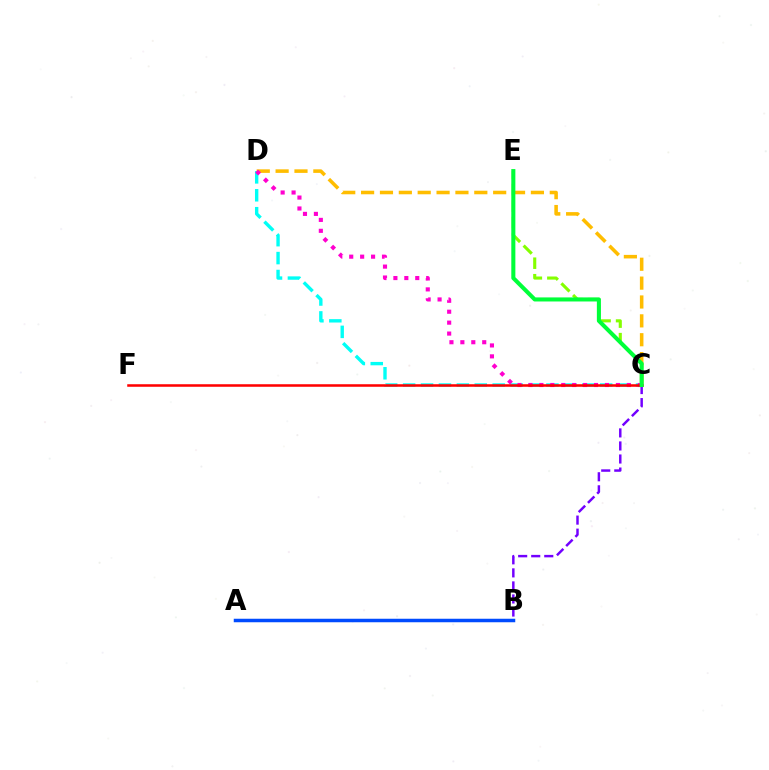{('C', 'D'): [{'color': '#ffbd00', 'line_style': 'dashed', 'thickness': 2.56}, {'color': '#00fff6', 'line_style': 'dashed', 'thickness': 2.43}, {'color': '#ff00cf', 'line_style': 'dotted', 'thickness': 2.97}], ('A', 'B'): [{'color': '#004bff', 'line_style': 'solid', 'thickness': 2.52}], ('C', 'E'): [{'color': '#84ff00', 'line_style': 'dashed', 'thickness': 2.24}, {'color': '#00ff39', 'line_style': 'solid', 'thickness': 2.92}], ('B', 'C'): [{'color': '#7200ff', 'line_style': 'dashed', 'thickness': 1.77}], ('C', 'F'): [{'color': '#ff0000', 'line_style': 'solid', 'thickness': 1.83}]}